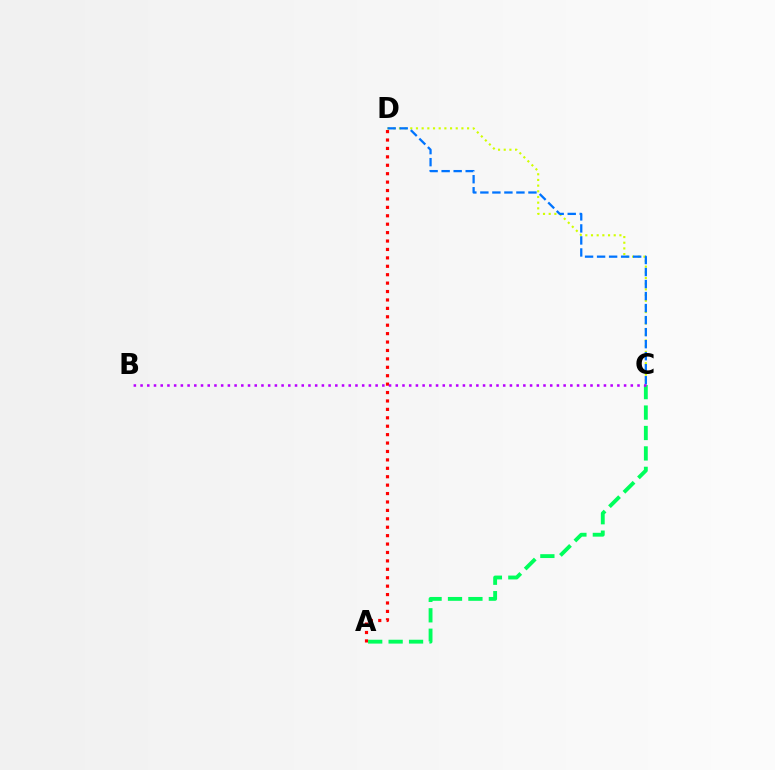{('C', 'D'): [{'color': '#d1ff00', 'line_style': 'dotted', 'thickness': 1.54}, {'color': '#0074ff', 'line_style': 'dashed', 'thickness': 1.63}], ('A', 'D'): [{'color': '#ff0000', 'line_style': 'dotted', 'thickness': 2.29}], ('A', 'C'): [{'color': '#00ff5c', 'line_style': 'dashed', 'thickness': 2.78}], ('B', 'C'): [{'color': '#b900ff', 'line_style': 'dotted', 'thickness': 1.82}]}